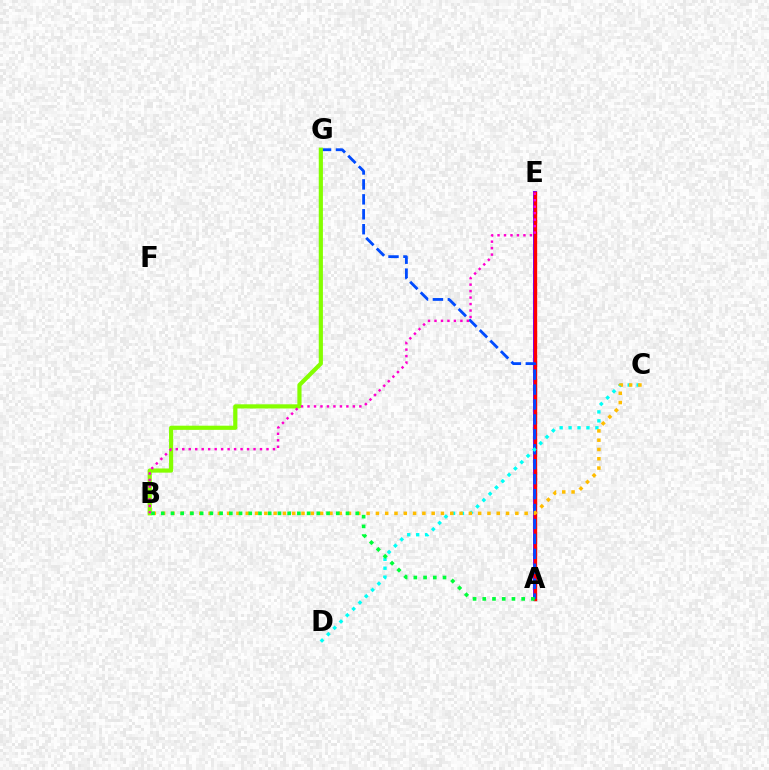{('A', 'E'): [{'color': '#7200ff', 'line_style': 'solid', 'thickness': 2.86}, {'color': '#ff0000', 'line_style': 'solid', 'thickness': 2.43}], ('A', 'G'): [{'color': '#004bff', 'line_style': 'dashed', 'thickness': 2.03}], ('C', 'D'): [{'color': '#00fff6', 'line_style': 'dotted', 'thickness': 2.43}], ('B', 'G'): [{'color': '#84ff00', 'line_style': 'solid', 'thickness': 2.99}], ('B', 'E'): [{'color': '#ff00cf', 'line_style': 'dotted', 'thickness': 1.76}], ('B', 'C'): [{'color': '#ffbd00', 'line_style': 'dotted', 'thickness': 2.53}], ('A', 'B'): [{'color': '#00ff39', 'line_style': 'dotted', 'thickness': 2.64}]}